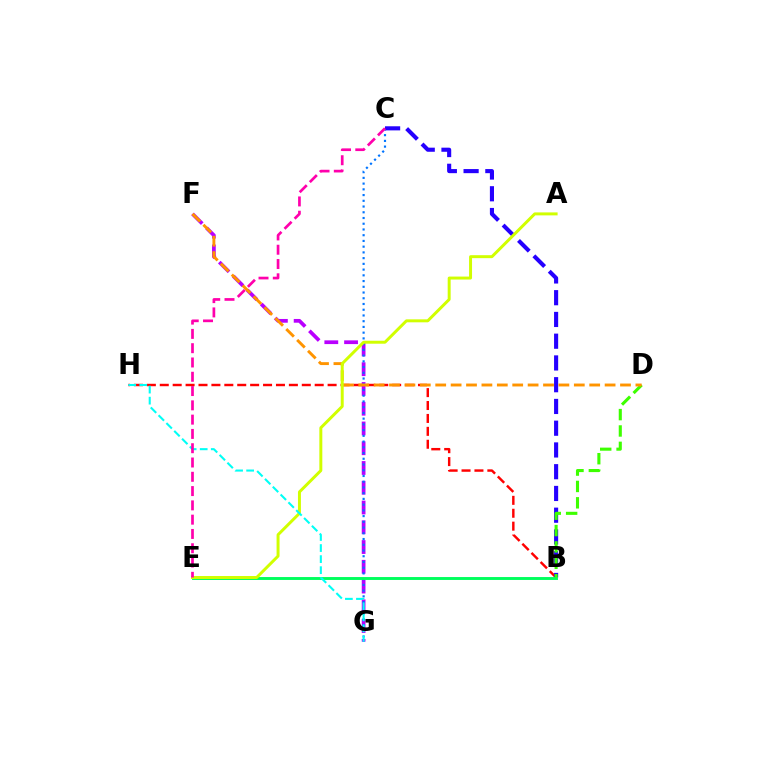{('F', 'G'): [{'color': '#b900ff', 'line_style': 'dashed', 'thickness': 2.68}], ('B', 'H'): [{'color': '#ff0000', 'line_style': 'dashed', 'thickness': 1.75}], ('C', 'G'): [{'color': '#0074ff', 'line_style': 'dotted', 'thickness': 1.56}], ('B', 'C'): [{'color': '#2500ff', 'line_style': 'dashed', 'thickness': 2.95}], ('B', 'E'): [{'color': '#00ff5c', 'line_style': 'solid', 'thickness': 2.09}], ('B', 'D'): [{'color': '#3dff00', 'line_style': 'dashed', 'thickness': 2.22}], ('D', 'F'): [{'color': '#ff9400', 'line_style': 'dashed', 'thickness': 2.09}], ('A', 'E'): [{'color': '#d1ff00', 'line_style': 'solid', 'thickness': 2.14}], ('G', 'H'): [{'color': '#00fff6', 'line_style': 'dashed', 'thickness': 1.5}], ('C', 'E'): [{'color': '#ff00ac', 'line_style': 'dashed', 'thickness': 1.94}]}